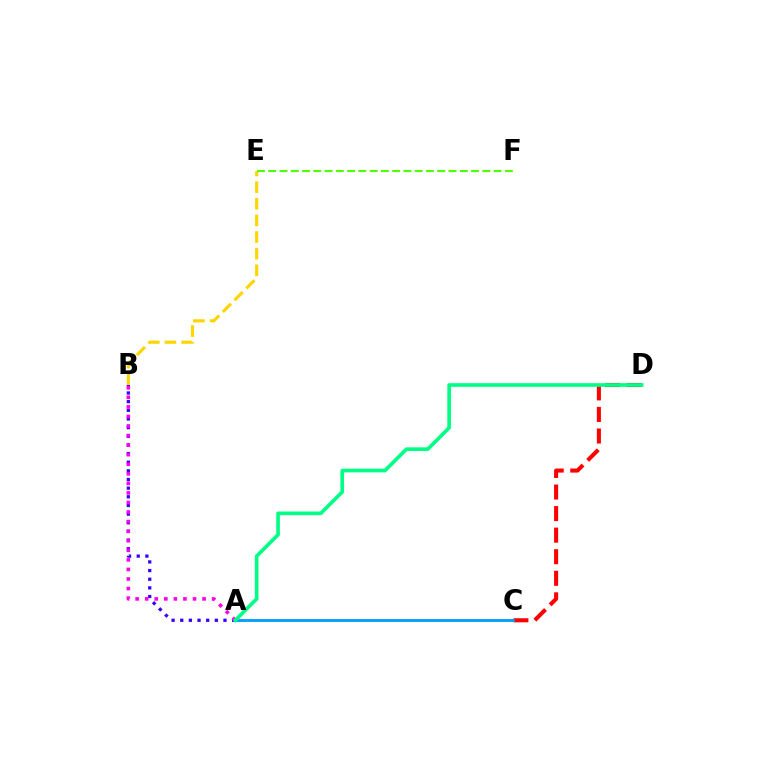{('C', 'D'): [{'color': '#ff0000', 'line_style': 'dashed', 'thickness': 2.93}], ('A', 'B'): [{'color': '#3700ff', 'line_style': 'dotted', 'thickness': 2.35}, {'color': '#ff00ed', 'line_style': 'dotted', 'thickness': 2.6}], ('A', 'C'): [{'color': '#009eff', 'line_style': 'solid', 'thickness': 2.05}], ('B', 'E'): [{'color': '#ffd500', 'line_style': 'dashed', 'thickness': 2.26}], ('A', 'D'): [{'color': '#00ff86', 'line_style': 'solid', 'thickness': 2.64}], ('E', 'F'): [{'color': '#4fff00', 'line_style': 'dashed', 'thickness': 1.53}]}